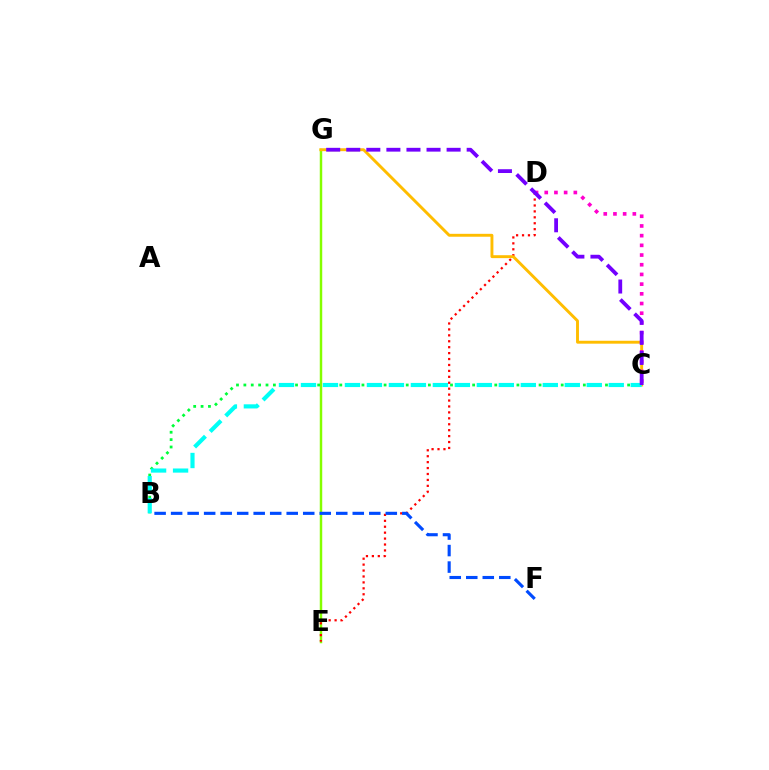{('E', 'G'): [{'color': '#84ff00', 'line_style': 'solid', 'thickness': 1.77}], ('D', 'E'): [{'color': '#ff0000', 'line_style': 'dotted', 'thickness': 1.61}], ('B', 'C'): [{'color': '#00ff39', 'line_style': 'dotted', 'thickness': 2.01}, {'color': '#00fff6', 'line_style': 'dashed', 'thickness': 2.99}], ('C', 'G'): [{'color': '#ffbd00', 'line_style': 'solid', 'thickness': 2.09}, {'color': '#7200ff', 'line_style': 'dashed', 'thickness': 2.73}], ('C', 'D'): [{'color': '#ff00cf', 'line_style': 'dotted', 'thickness': 2.63}], ('B', 'F'): [{'color': '#004bff', 'line_style': 'dashed', 'thickness': 2.24}]}